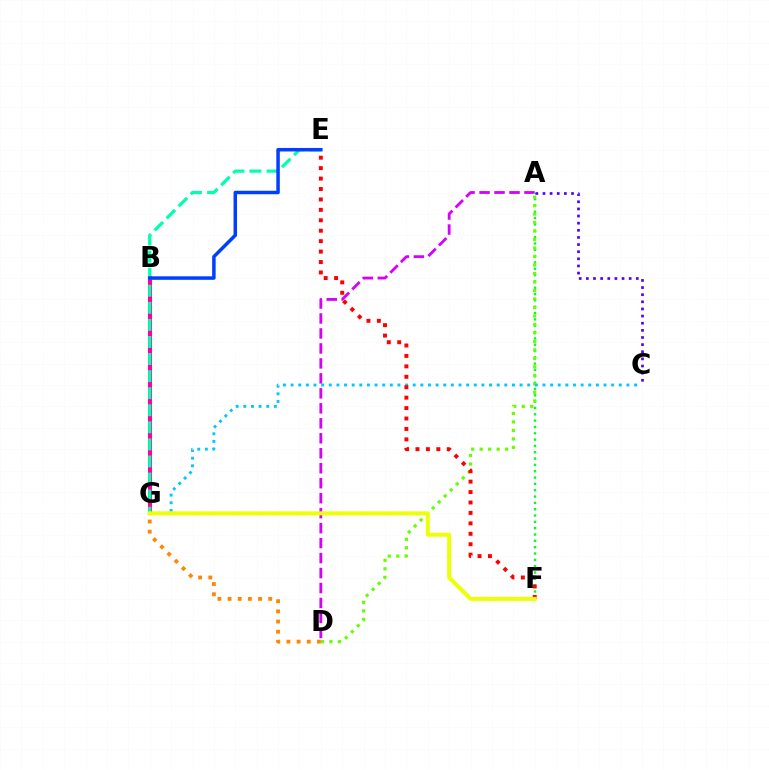{('A', 'D'): [{'color': '#d600ff', 'line_style': 'dashed', 'thickness': 2.03}, {'color': '#66ff00', 'line_style': 'dotted', 'thickness': 2.31}], ('B', 'G'): [{'color': '#ff00a0', 'line_style': 'solid', 'thickness': 2.96}], ('A', 'F'): [{'color': '#00ff27', 'line_style': 'dotted', 'thickness': 1.72}], ('D', 'G'): [{'color': '#ff8800', 'line_style': 'dotted', 'thickness': 2.76}], ('A', 'C'): [{'color': '#4f00ff', 'line_style': 'dotted', 'thickness': 1.94}], ('E', 'G'): [{'color': '#00ffaf', 'line_style': 'dashed', 'thickness': 2.32}], ('C', 'G'): [{'color': '#00c7ff', 'line_style': 'dotted', 'thickness': 2.07}], ('E', 'F'): [{'color': '#ff0000', 'line_style': 'dotted', 'thickness': 2.83}], ('F', 'G'): [{'color': '#eeff00', 'line_style': 'solid', 'thickness': 2.87}], ('B', 'E'): [{'color': '#003fff', 'line_style': 'solid', 'thickness': 2.52}]}